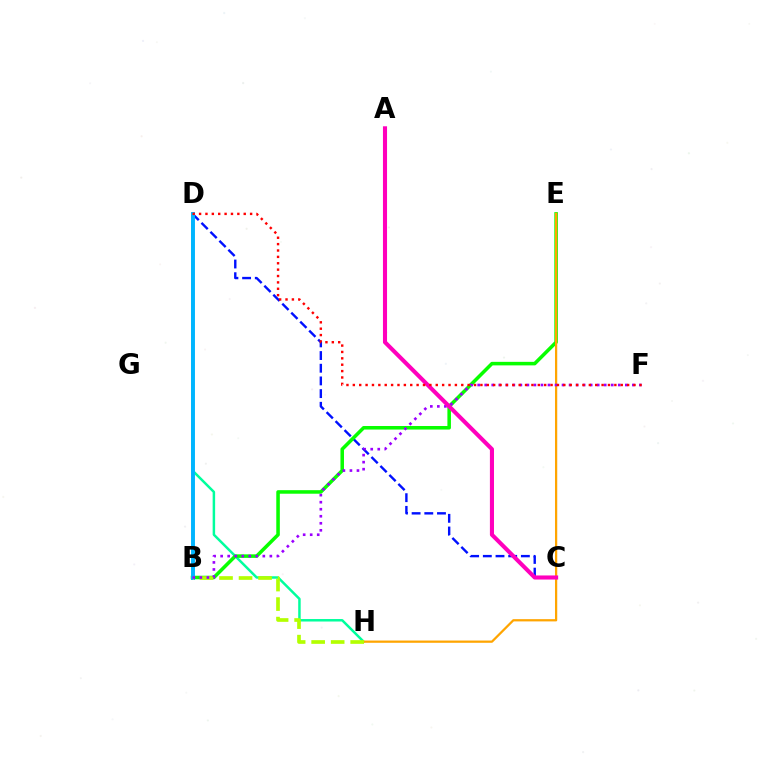{('D', 'H'): [{'color': '#00ff9d', 'line_style': 'solid', 'thickness': 1.79}], ('C', 'D'): [{'color': '#0010ff', 'line_style': 'dashed', 'thickness': 1.72}], ('B', 'E'): [{'color': '#08ff00', 'line_style': 'solid', 'thickness': 2.55}], ('B', 'D'): [{'color': '#00b5ff', 'line_style': 'solid', 'thickness': 2.83}], ('E', 'H'): [{'color': '#ffa500', 'line_style': 'solid', 'thickness': 1.62}], ('B', 'H'): [{'color': '#b3ff00', 'line_style': 'dashed', 'thickness': 2.65}], ('B', 'F'): [{'color': '#9b00ff', 'line_style': 'dotted', 'thickness': 1.91}], ('A', 'C'): [{'color': '#ff00bd', 'line_style': 'solid', 'thickness': 2.94}], ('D', 'F'): [{'color': '#ff0000', 'line_style': 'dotted', 'thickness': 1.73}]}